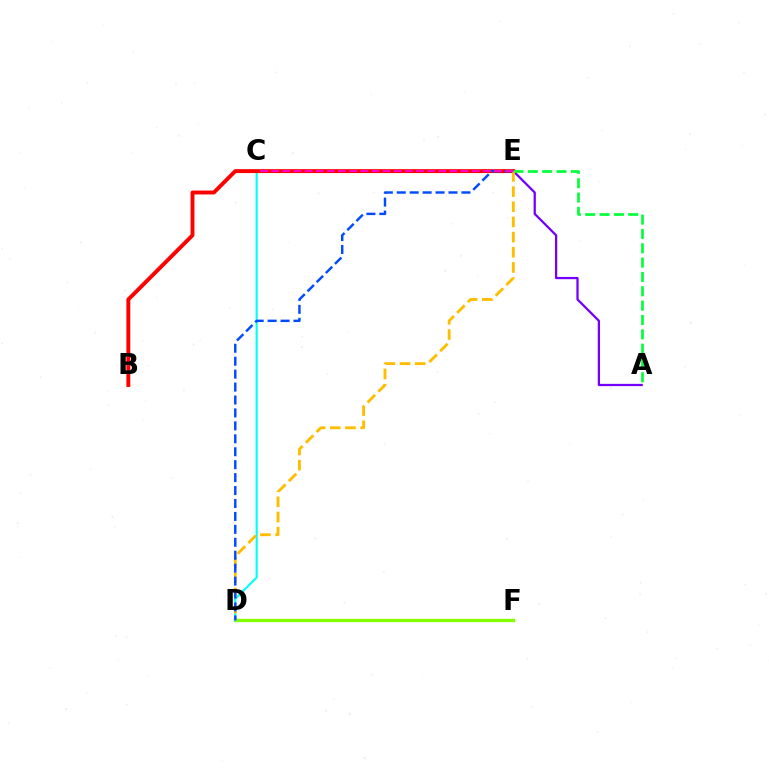{('A', 'E'): [{'color': '#7200ff', 'line_style': 'solid', 'thickness': 1.63}, {'color': '#00ff39', 'line_style': 'dashed', 'thickness': 1.95}], ('D', 'F'): [{'color': '#84ff00', 'line_style': 'solid', 'thickness': 2.36}], ('C', 'D'): [{'color': '#00fff6', 'line_style': 'solid', 'thickness': 1.53}], ('B', 'E'): [{'color': '#ff0000', 'line_style': 'solid', 'thickness': 2.81}], ('D', 'E'): [{'color': '#ffbd00', 'line_style': 'dashed', 'thickness': 2.06}, {'color': '#004bff', 'line_style': 'dashed', 'thickness': 1.76}], ('C', 'E'): [{'color': '#ff00cf', 'line_style': 'dashed', 'thickness': 1.51}]}